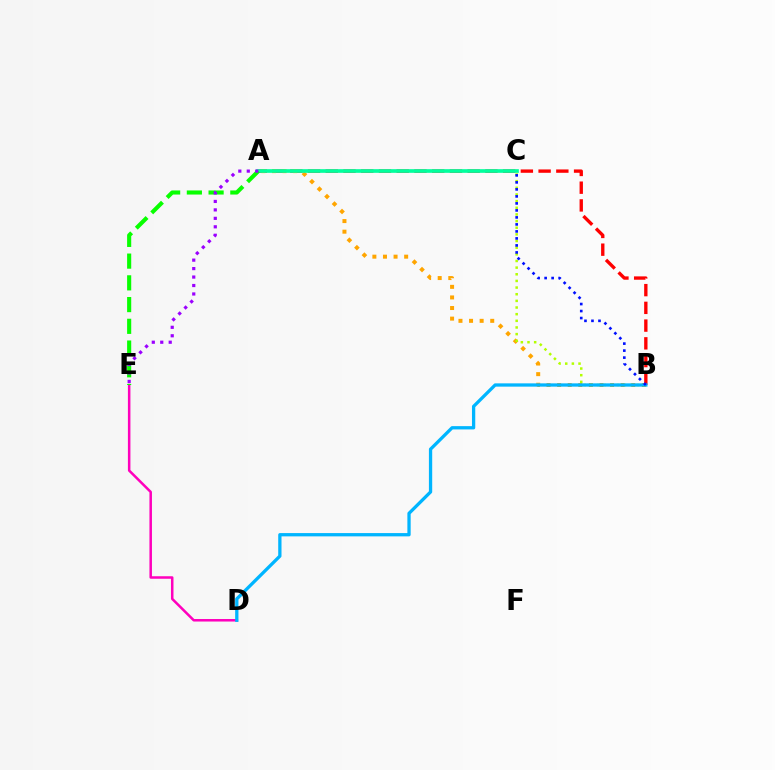{('A', 'B'): [{'color': '#ff0000', 'line_style': 'dashed', 'thickness': 2.41}, {'color': '#ffa500', 'line_style': 'dotted', 'thickness': 2.88}], ('D', 'E'): [{'color': '#ff00bd', 'line_style': 'solid', 'thickness': 1.81}], ('A', 'C'): [{'color': '#00ff9d', 'line_style': 'solid', 'thickness': 2.64}], ('B', 'C'): [{'color': '#b3ff00', 'line_style': 'dotted', 'thickness': 1.81}, {'color': '#0010ff', 'line_style': 'dotted', 'thickness': 1.9}], ('A', 'E'): [{'color': '#08ff00', 'line_style': 'dashed', 'thickness': 2.95}, {'color': '#9b00ff', 'line_style': 'dotted', 'thickness': 2.3}], ('B', 'D'): [{'color': '#00b5ff', 'line_style': 'solid', 'thickness': 2.37}]}